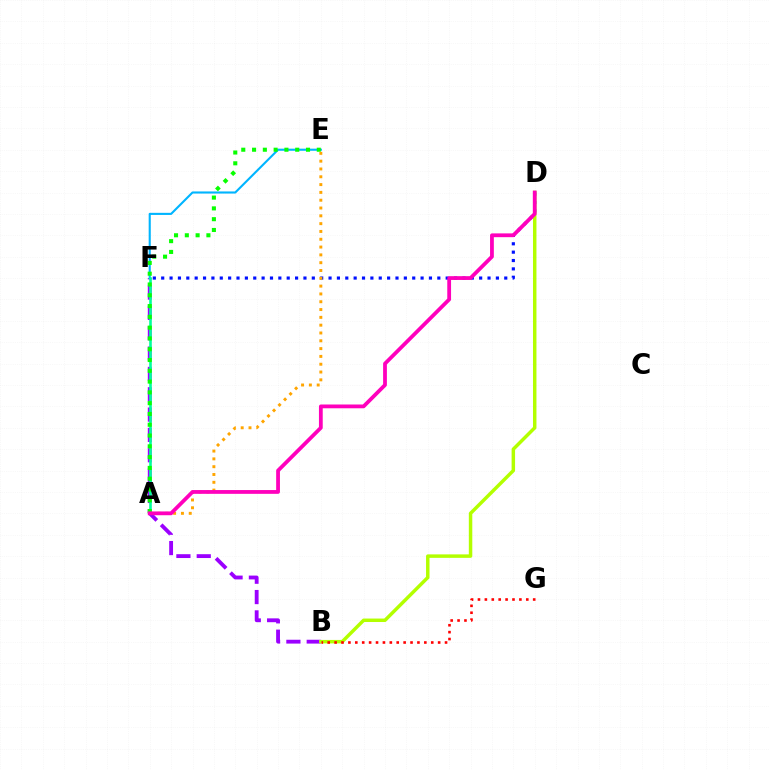{('D', 'F'): [{'color': '#0010ff', 'line_style': 'dotted', 'thickness': 2.27}], ('B', 'F'): [{'color': '#9b00ff', 'line_style': 'dashed', 'thickness': 2.76}], ('E', 'F'): [{'color': '#00b5ff', 'line_style': 'solid', 'thickness': 1.52}], ('A', 'F'): [{'color': '#00ff9d', 'line_style': 'solid', 'thickness': 1.88}], ('A', 'E'): [{'color': '#08ff00', 'line_style': 'dotted', 'thickness': 2.93}, {'color': '#ffa500', 'line_style': 'dotted', 'thickness': 2.12}], ('B', 'D'): [{'color': '#b3ff00', 'line_style': 'solid', 'thickness': 2.5}], ('A', 'D'): [{'color': '#ff00bd', 'line_style': 'solid', 'thickness': 2.73}], ('B', 'G'): [{'color': '#ff0000', 'line_style': 'dotted', 'thickness': 1.88}]}